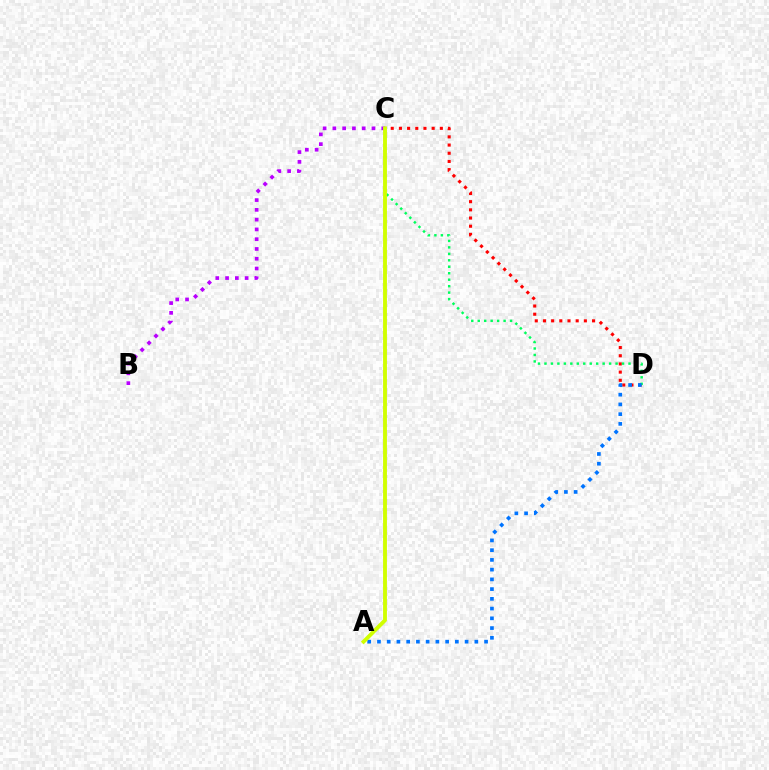{('B', 'C'): [{'color': '#b900ff', 'line_style': 'dotted', 'thickness': 2.66}], ('C', 'D'): [{'color': '#ff0000', 'line_style': 'dotted', 'thickness': 2.22}, {'color': '#00ff5c', 'line_style': 'dotted', 'thickness': 1.76}], ('A', 'D'): [{'color': '#0074ff', 'line_style': 'dotted', 'thickness': 2.65}], ('A', 'C'): [{'color': '#d1ff00', 'line_style': 'solid', 'thickness': 2.78}]}